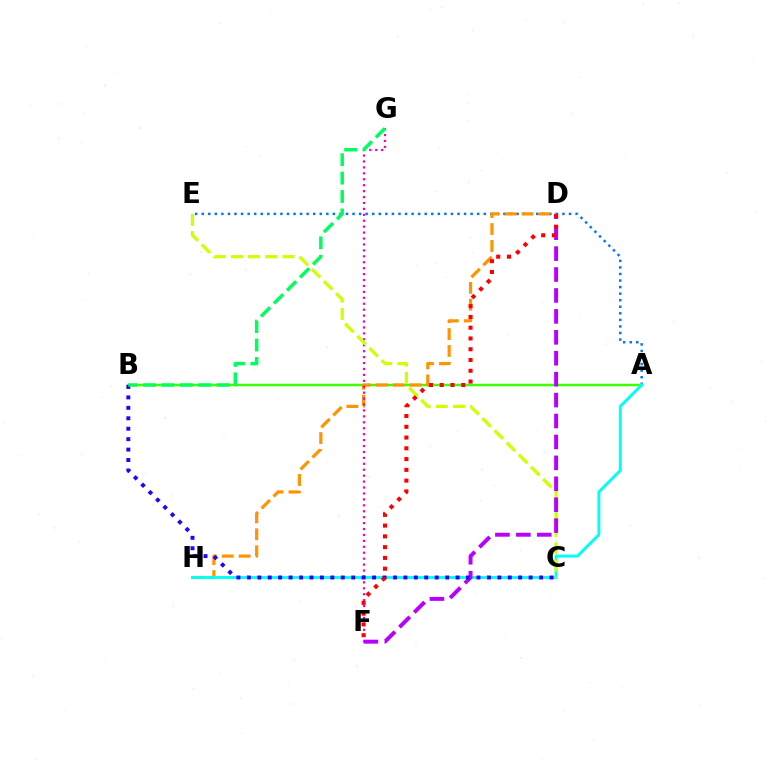{('A', 'E'): [{'color': '#0074ff', 'line_style': 'dotted', 'thickness': 1.78}], ('A', 'B'): [{'color': '#3dff00', 'line_style': 'solid', 'thickness': 1.79}], ('D', 'H'): [{'color': '#ff9400', 'line_style': 'dashed', 'thickness': 2.3}], ('F', 'G'): [{'color': '#ff00ac', 'line_style': 'dotted', 'thickness': 1.61}], ('A', 'H'): [{'color': '#00fff6', 'line_style': 'solid', 'thickness': 2.09}], ('C', 'E'): [{'color': '#d1ff00', 'line_style': 'dashed', 'thickness': 2.33}], ('D', 'F'): [{'color': '#b900ff', 'line_style': 'dashed', 'thickness': 2.84}, {'color': '#ff0000', 'line_style': 'dotted', 'thickness': 2.93}], ('B', 'C'): [{'color': '#2500ff', 'line_style': 'dotted', 'thickness': 2.84}], ('B', 'G'): [{'color': '#00ff5c', 'line_style': 'dashed', 'thickness': 2.5}]}